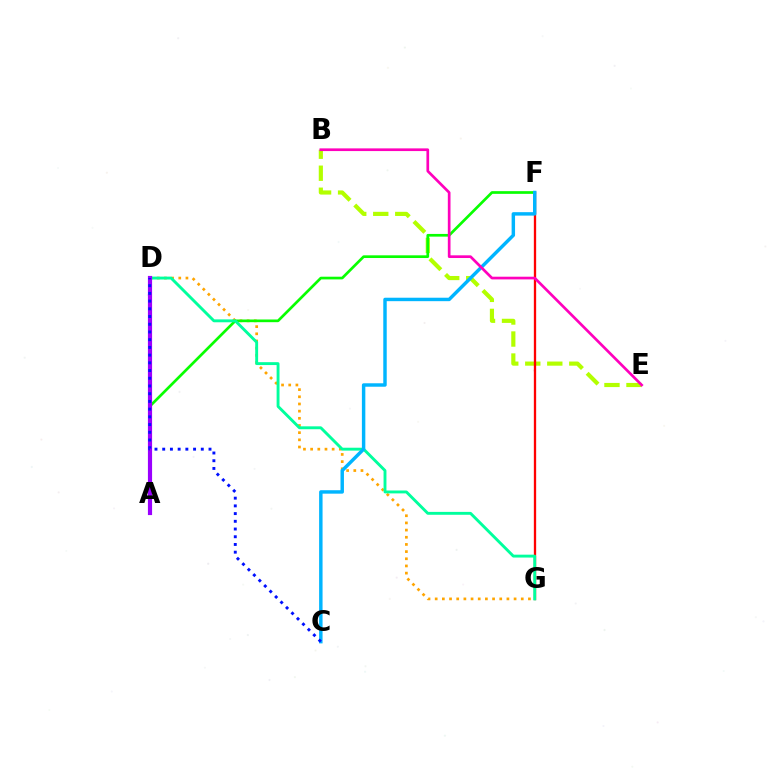{('D', 'G'): [{'color': '#ffa500', 'line_style': 'dotted', 'thickness': 1.95}, {'color': '#00ff9d', 'line_style': 'solid', 'thickness': 2.08}], ('B', 'E'): [{'color': '#b3ff00', 'line_style': 'dashed', 'thickness': 2.99}, {'color': '#ff00bd', 'line_style': 'solid', 'thickness': 1.94}], ('A', 'F'): [{'color': '#08ff00', 'line_style': 'solid', 'thickness': 1.94}], ('F', 'G'): [{'color': '#ff0000', 'line_style': 'solid', 'thickness': 1.66}], ('A', 'D'): [{'color': '#9b00ff', 'line_style': 'solid', 'thickness': 3.0}], ('C', 'F'): [{'color': '#00b5ff', 'line_style': 'solid', 'thickness': 2.48}], ('C', 'D'): [{'color': '#0010ff', 'line_style': 'dotted', 'thickness': 2.1}]}